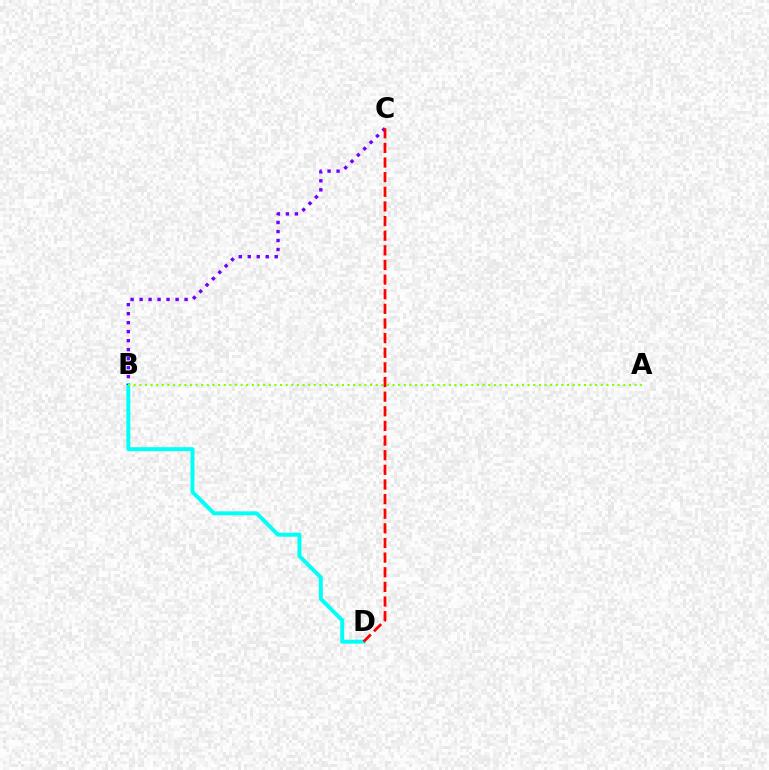{('B', 'D'): [{'color': '#00fff6', 'line_style': 'solid', 'thickness': 2.84}], ('B', 'C'): [{'color': '#7200ff', 'line_style': 'dotted', 'thickness': 2.44}], ('A', 'B'): [{'color': '#84ff00', 'line_style': 'dotted', 'thickness': 1.53}], ('C', 'D'): [{'color': '#ff0000', 'line_style': 'dashed', 'thickness': 1.99}]}